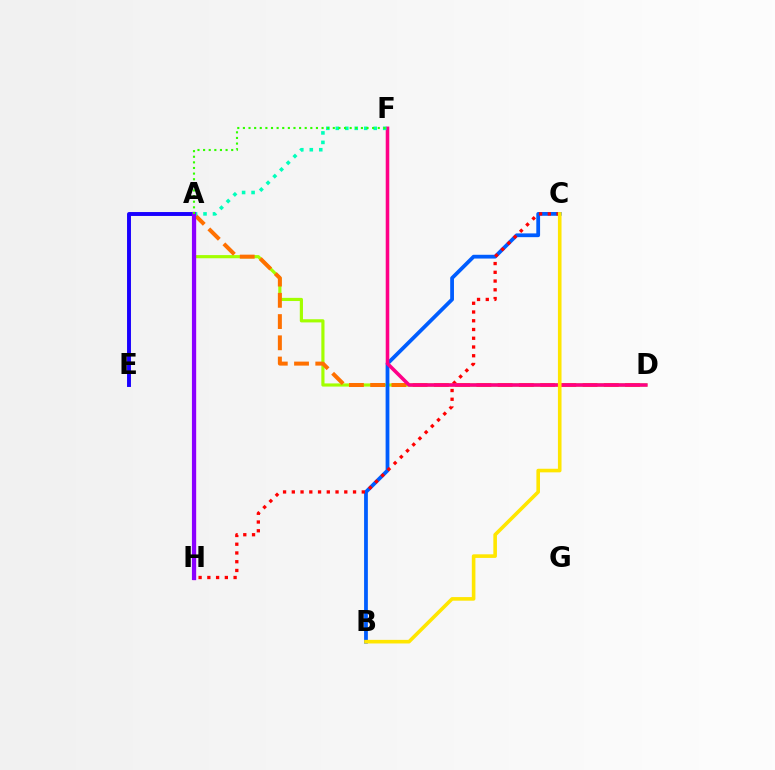{('A', 'E'): [{'color': '#1900ff', 'line_style': 'solid', 'thickness': 2.82}], ('A', 'D'): [{'color': '#a2ff00', 'line_style': 'solid', 'thickness': 2.28}, {'color': '#ff7000', 'line_style': 'dashed', 'thickness': 2.89}], ('A', 'H'): [{'color': '#00d3ff', 'line_style': 'dashed', 'thickness': 1.67}, {'color': '#fa00f9', 'line_style': 'solid', 'thickness': 2.35}, {'color': '#00ff45', 'line_style': 'dashed', 'thickness': 1.92}, {'color': '#8a00ff', 'line_style': 'solid', 'thickness': 2.99}], ('B', 'C'): [{'color': '#005dff', 'line_style': 'solid', 'thickness': 2.72}, {'color': '#ffe600', 'line_style': 'solid', 'thickness': 2.59}], ('C', 'H'): [{'color': '#ff0000', 'line_style': 'dotted', 'thickness': 2.38}], ('D', 'F'): [{'color': '#ff0088', 'line_style': 'solid', 'thickness': 2.56}], ('A', 'F'): [{'color': '#00ffbb', 'line_style': 'dotted', 'thickness': 2.58}, {'color': '#31ff00', 'line_style': 'dotted', 'thickness': 1.53}]}